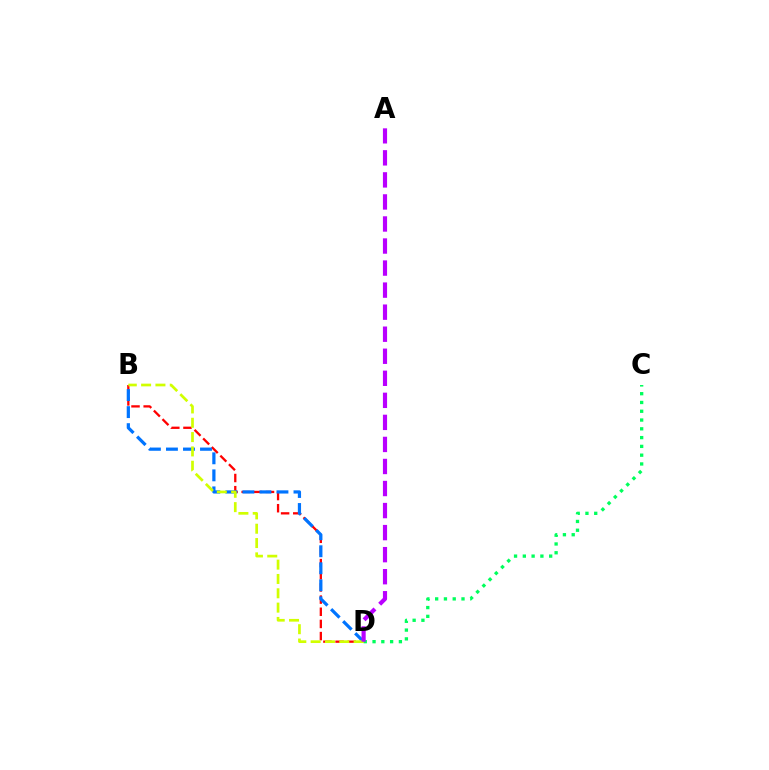{('B', 'D'): [{'color': '#ff0000', 'line_style': 'dashed', 'thickness': 1.65}, {'color': '#0074ff', 'line_style': 'dashed', 'thickness': 2.31}, {'color': '#d1ff00', 'line_style': 'dashed', 'thickness': 1.95}], ('C', 'D'): [{'color': '#00ff5c', 'line_style': 'dotted', 'thickness': 2.39}], ('A', 'D'): [{'color': '#b900ff', 'line_style': 'dashed', 'thickness': 2.99}]}